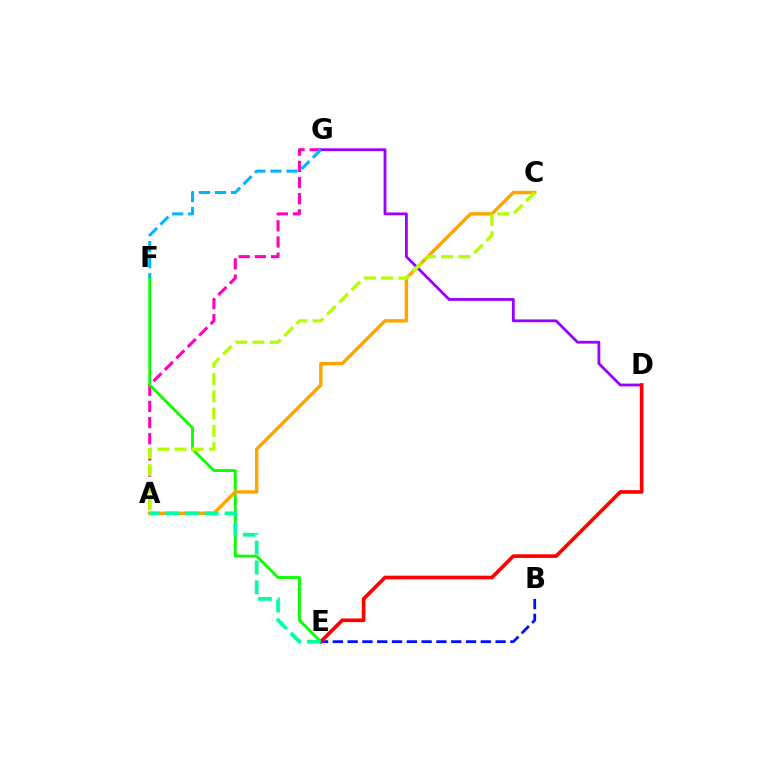{('A', 'G'): [{'color': '#ff00bd', 'line_style': 'dashed', 'thickness': 2.2}], ('E', 'F'): [{'color': '#08ff00', 'line_style': 'solid', 'thickness': 2.04}], ('D', 'G'): [{'color': '#9b00ff', 'line_style': 'solid', 'thickness': 2.02}], ('F', 'G'): [{'color': '#00b5ff', 'line_style': 'dashed', 'thickness': 2.18}], ('A', 'C'): [{'color': '#ffa500', 'line_style': 'solid', 'thickness': 2.48}, {'color': '#b3ff00', 'line_style': 'dashed', 'thickness': 2.34}], ('B', 'E'): [{'color': '#0010ff', 'line_style': 'dashed', 'thickness': 2.01}], ('D', 'E'): [{'color': '#ff0000', 'line_style': 'solid', 'thickness': 2.63}], ('A', 'E'): [{'color': '#00ff9d', 'line_style': 'dashed', 'thickness': 2.69}]}